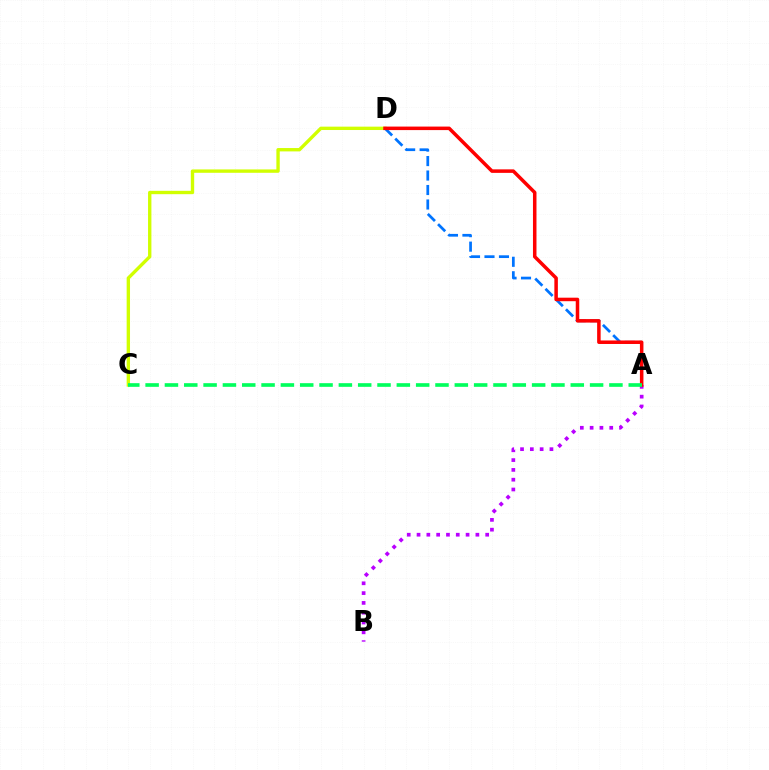{('A', 'B'): [{'color': '#b900ff', 'line_style': 'dotted', 'thickness': 2.66}], ('C', 'D'): [{'color': '#d1ff00', 'line_style': 'solid', 'thickness': 2.42}], ('A', 'D'): [{'color': '#0074ff', 'line_style': 'dashed', 'thickness': 1.97}, {'color': '#ff0000', 'line_style': 'solid', 'thickness': 2.53}], ('A', 'C'): [{'color': '#00ff5c', 'line_style': 'dashed', 'thickness': 2.63}]}